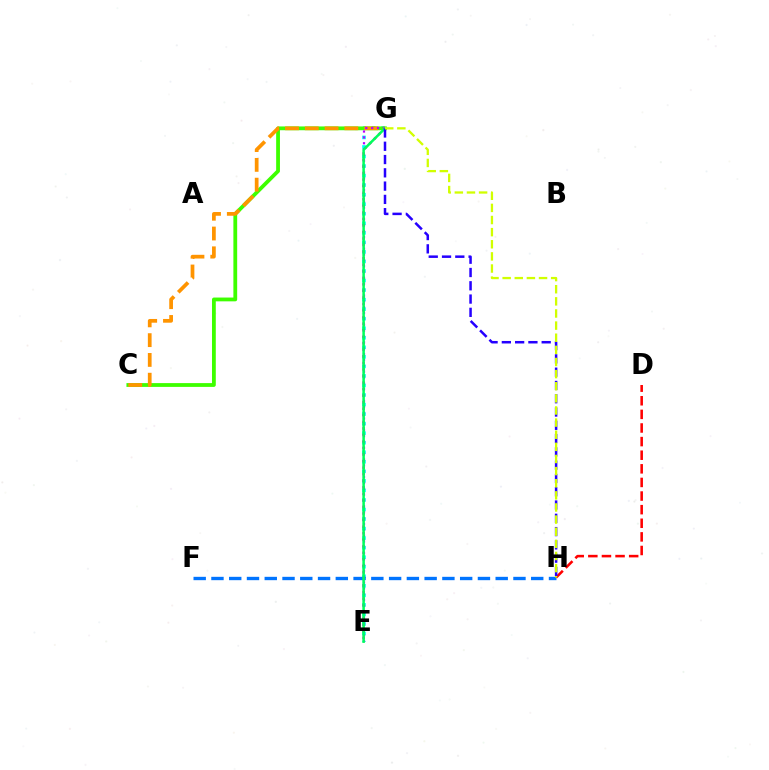{('E', 'G'): [{'color': '#00fff6', 'line_style': 'dotted', 'thickness': 2.59}, {'color': '#b900ff', 'line_style': 'dotted', 'thickness': 1.59}, {'color': '#ff00ac', 'line_style': 'dotted', 'thickness': 1.78}, {'color': '#00ff5c', 'line_style': 'solid', 'thickness': 1.82}], ('C', 'G'): [{'color': '#3dff00', 'line_style': 'solid', 'thickness': 2.73}, {'color': '#ff9400', 'line_style': 'dashed', 'thickness': 2.69}], ('F', 'H'): [{'color': '#0074ff', 'line_style': 'dashed', 'thickness': 2.41}], ('D', 'H'): [{'color': '#ff0000', 'line_style': 'dashed', 'thickness': 1.85}], ('G', 'H'): [{'color': '#2500ff', 'line_style': 'dashed', 'thickness': 1.8}, {'color': '#d1ff00', 'line_style': 'dashed', 'thickness': 1.65}]}